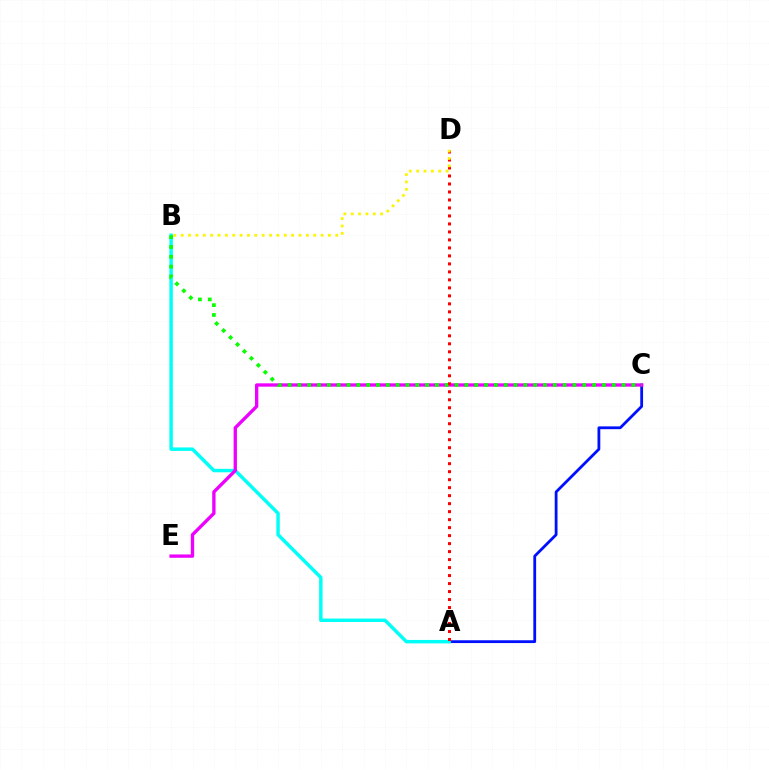{('A', 'C'): [{'color': '#0010ff', 'line_style': 'solid', 'thickness': 2.01}], ('A', 'B'): [{'color': '#00fff6', 'line_style': 'solid', 'thickness': 2.49}], ('C', 'E'): [{'color': '#ee00ff', 'line_style': 'solid', 'thickness': 2.4}], ('B', 'C'): [{'color': '#08ff00', 'line_style': 'dotted', 'thickness': 2.67}], ('A', 'D'): [{'color': '#ff0000', 'line_style': 'dotted', 'thickness': 2.17}], ('B', 'D'): [{'color': '#fcf500', 'line_style': 'dotted', 'thickness': 2.0}]}